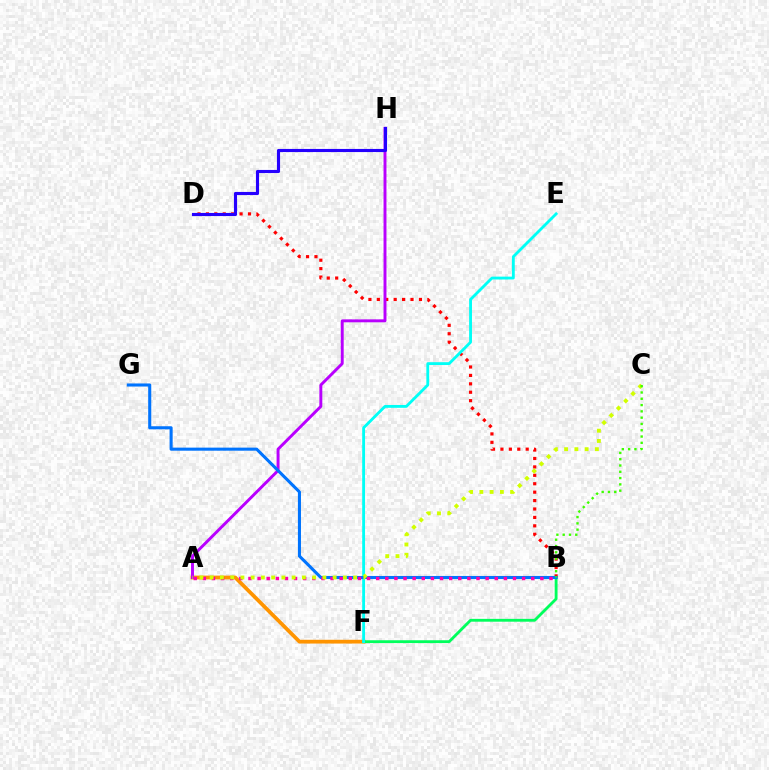{('B', 'D'): [{'color': '#ff0000', 'line_style': 'dotted', 'thickness': 2.29}], ('A', 'F'): [{'color': '#ff9400', 'line_style': 'solid', 'thickness': 2.72}], ('B', 'F'): [{'color': '#00ff5c', 'line_style': 'solid', 'thickness': 2.04}], ('A', 'H'): [{'color': '#b900ff', 'line_style': 'solid', 'thickness': 2.11}], ('E', 'F'): [{'color': '#00fff6', 'line_style': 'solid', 'thickness': 2.04}], ('D', 'H'): [{'color': '#2500ff', 'line_style': 'solid', 'thickness': 2.25}], ('B', 'G'): [{'color': '#0074ff', 'line_style': 'solid', 'thickness': 2.21}], ('A', 'B'): [{'color': '#ff00ac', 'line_style': 'dotted', 'thickness': 2.48}], ('A', 'C'): [{'color': '#d1ff00', 'line_style': 'dotted', 'thickness': 2.78}], ('B', 'C'): [{'color': '#3dff00', 'line_style': 'dotted', 'thickness': 1.71}]}